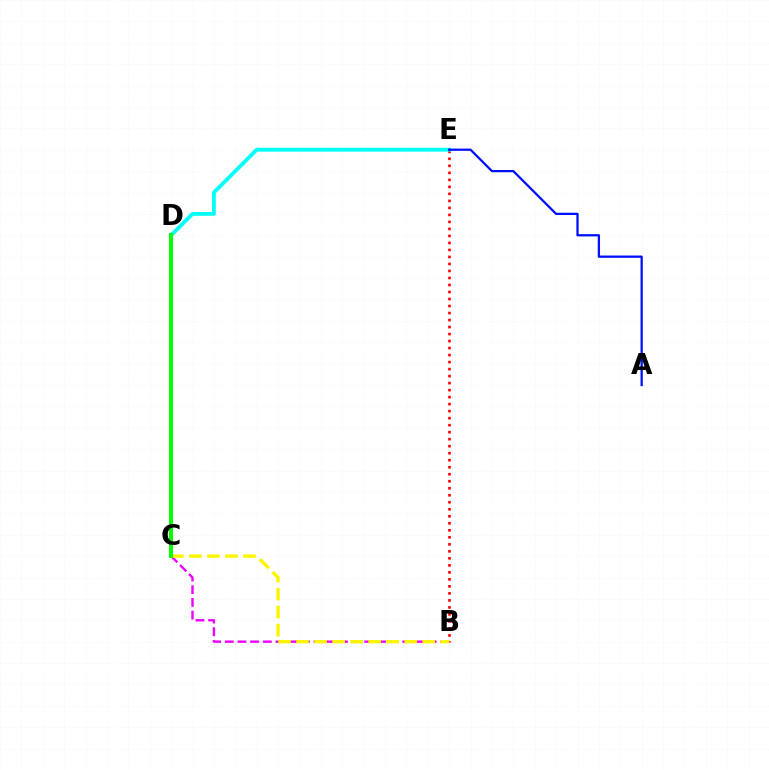{('B', 'E'): [{'color': '#ff0000', 'line_style': 'dotted', 'thickness': 1.9}], ('D', 'E'): [{'color': '#00fff6', 'line_style': 'solid', 'thickness': 2.74}], ('B', 'C'): [{'color': '#ee00ff', 'line_style': 'dashed', 'thickness': 1.72}, {'color': '#fcf500', 'line_style': 'dashed', 'thickness': 2.45}], ('A', 'E'): [{'color': '#0010ff', 'line_style': 'solid', 'thickness': 1.64}], ('C', 'D'): [{'color': '#08ff00', 'line_style': 'solid', 'thickness': 2.88}]}